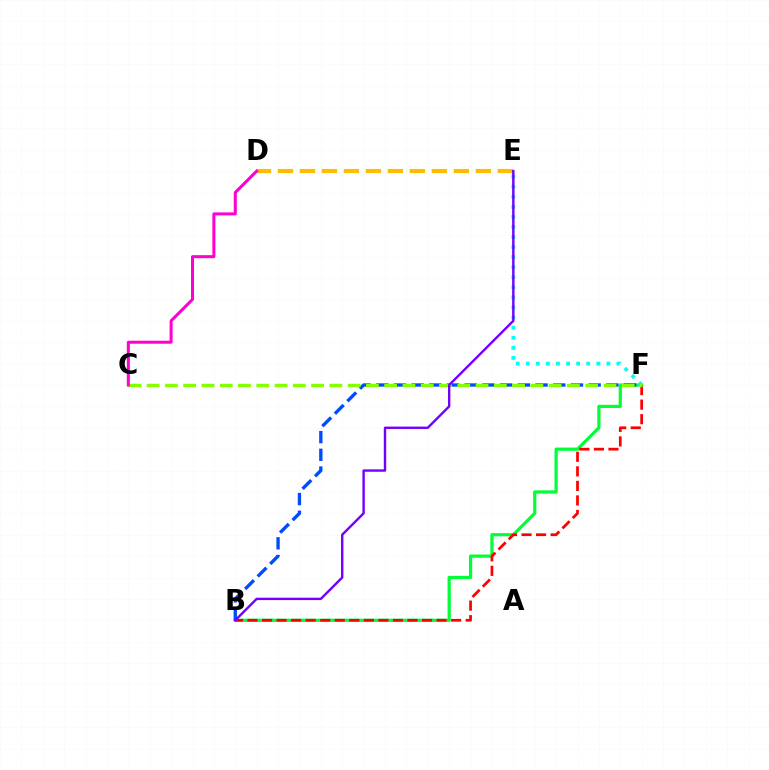{('B', 'F'): [{'color': '#00ff39', 'line_style': 'solid', 'thickness': 2.31}, {'color': '#004bff', 'line_style': 'dashed', 'thickness': 2.4}, {'color': '#ff0000', 'line_style': 'dashed', 'thickness': 1.98}], ('D', 'E'): [{'color': '#ffbd00', 'line_style': 'dashed', 'thickness': 2.99}], ('E', 'F'): [{'color': '#00fff6', 'line_style': 'dotted', 'thickness': 2.74}], ('C', 'F'): [{'color': '#84ff00', 'line_style': 'dashed', 'thickness': 2.48}], ('B', 'E'): [{'color': '#7200ff', 'line_style': 'solid', 'thickness': 1.73}], ('C', 'D'): [{'color': '#ff00cf', 'line_style': 'solid', 'thickness': 2.18}]}